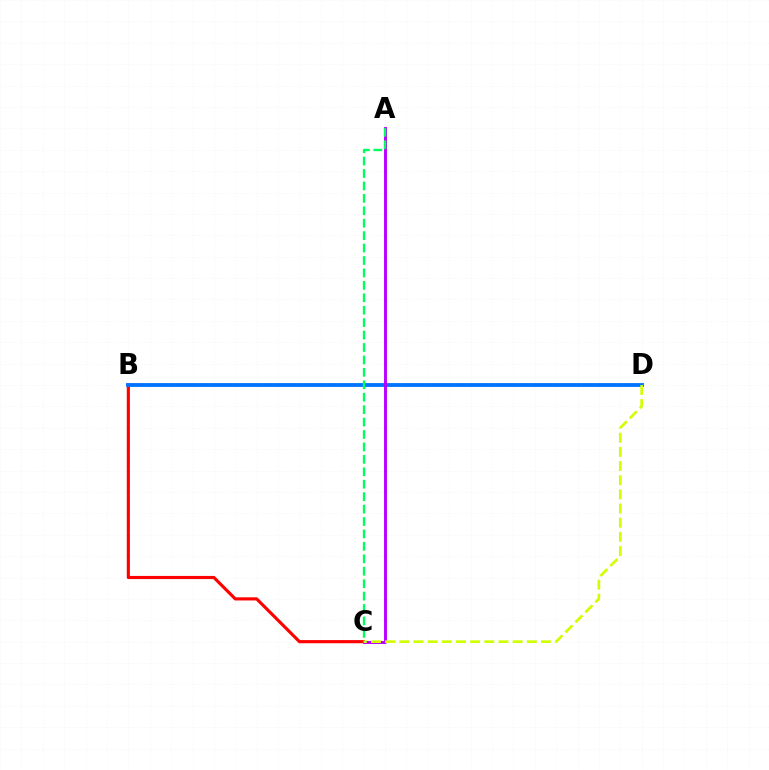{('B', 'C'): [{'color': '#ff0000', 'line_style': 'solid', 'thickness': 2.26}], ('B', 'D'): [{'color': '#0074ff', 'line_style': 'solid', 'thickness': 2.76}], ('A', 'C'): [{'color': '#b900ff', 'line_style': 'solid', 'thickness': 2.1}, {'color': '#00ff5c', 'line_style': 'dashed', 'thickness': 1.69}], ('C', 'D'): [{'color': '#d1ff00', 'line_style': 'dashed', 'thickness': 1.92}]}